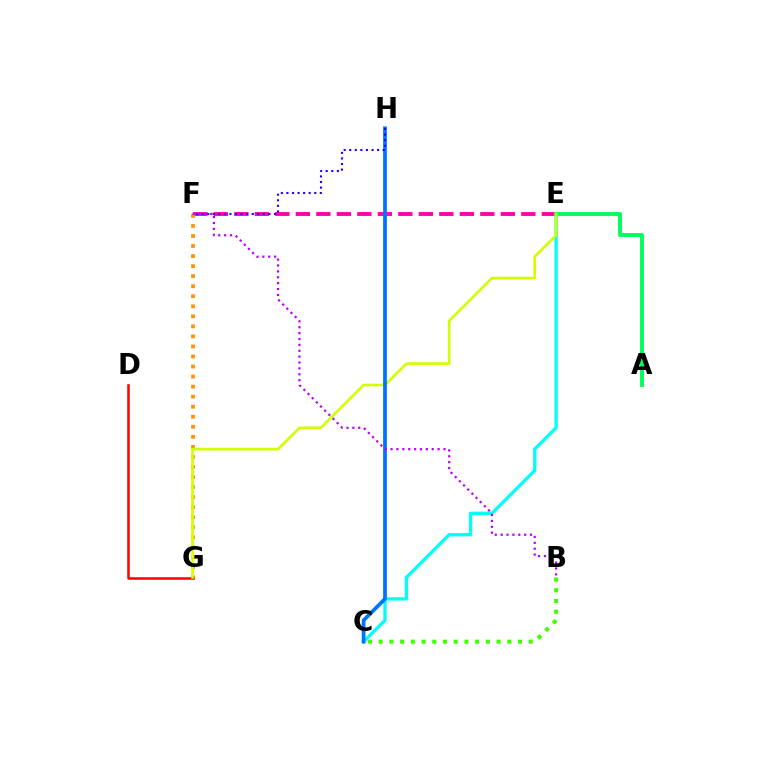{('B', 'C'): [{'color': '#3dff00', 'line_style': 'dotted', 'thickness': 2.91}], ('C', 'E'): [{'color': '#00fff6', 'line_style': 'solid', 'thickness': 2.38}], ('E', 'F'): [{'color': '#ff00ac', 'line_style': 'dashed', 'thickness': 2.78}], ('F', 'G'): [{'color': '#ff9400', 'line_style': 'dotted', 'thickness': 2.73}], ('D', 'G'): [{'color': '#ff0000', 'line_style': 'solid', 'thickness': 1.82}], ('A', 'E'): [{'color': '#00ff5c', 'line_style': 'solid', 'thickness': 2.8}], ('E', 'G'): [{'color': '#d1ff00', 'line_style': 'solid', 'thickness': 1.9}], ('C', 'H'): [{'color': '#0074ff', 'line_style': 'solid', 'thickness': 2.71}], ('F', 'H'): [{'color': '#2500ff', 'line_style': 'dotted', 'thickness': 1.51}], ('B', 'F'): [{'color': '#b900ff', 'line_style': 'dotted', 'thickness': 1.6}]}